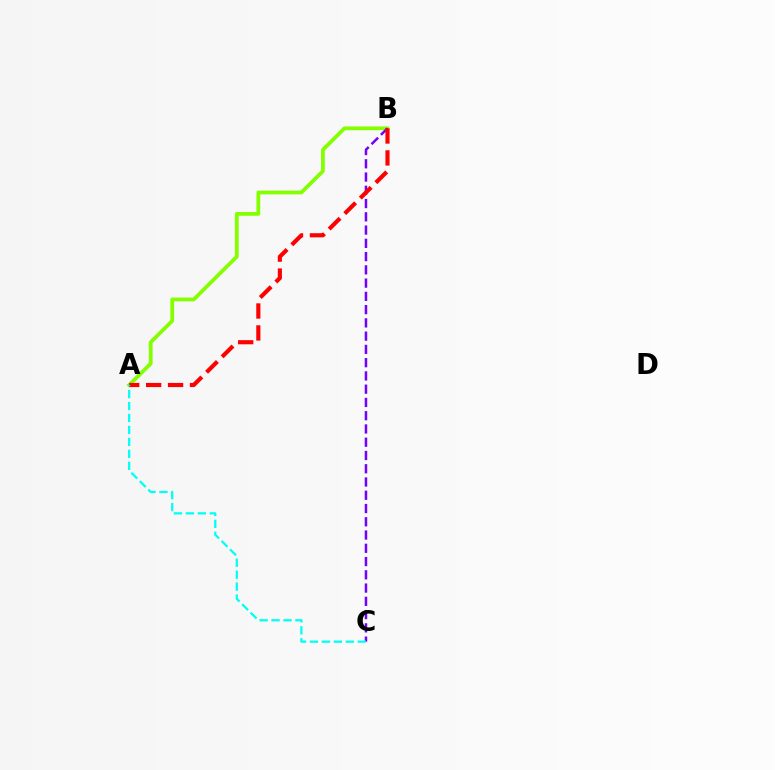{('A', 'B'): [{'color': '#84ff00', 'line_style': 'solid', 'thickness': 2.72}, {'color': '#ff0000', 'line_style': 'dashed', 'thickness': 2.98}], ('B', 'C'): [{'color': '#7200ff', 'line_style': 'dashed', 'thickness': 1.8}], ('A', 'C'): [{'color': '#00fff6', 'line_style': 'dashed', 'thickness': 1.62}]}